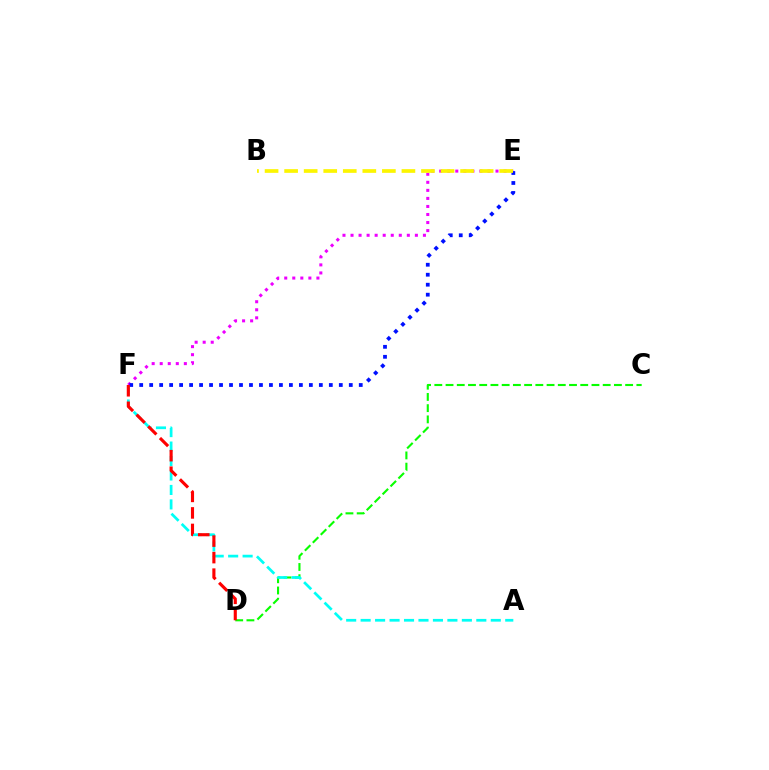{('C', 'D'): [{'color': '#08ff00', 'line_style': 'dashed', 'thickness': 1.52}], ('E', 'F'): [{'color': '#ee00ff', 'line_style': 'dotted', 'thickness': 2.19}, {'color': '#0010ff', 'line_style': 'dotted', 'thickness': 2.71}], ('A', 'F'): [{'color': '#00fff6', 'line_style': 'dashed', 'thickness': 1.96}], ('D', 'F'): [{'color': '#ff0000', 'line_style': 'dashed', 'thickness': 2.24}], ('B', 'E'): [{'color': '#fcf500', 'line_style': 'dashed', 'thickness': 2.66}]}